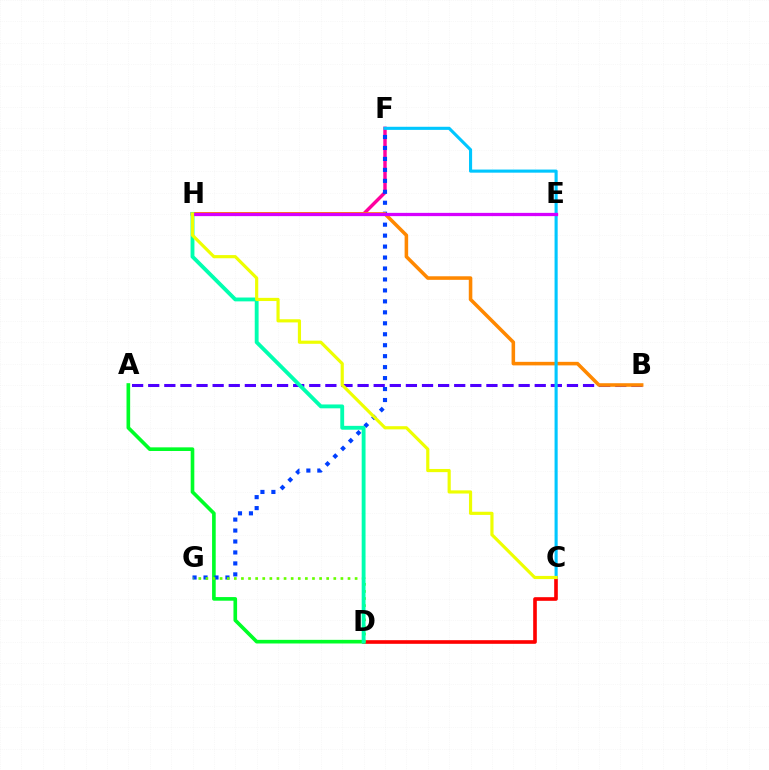{('A', 'B'): [{'color': '#4f00ff', 'line_style': 'dashed', 'thickness': 2.19}], ('C', 'D'): [{'color': '#ff0000', 'line_style': 'solid', 'thickness': 2.62}], ('A', 'D'): [{'color': '#00ff27', 'line_style': 'solid', 'thickness': 2.62}], ('F', 'H'): [{'color': '#ff00a0', 'line_style': 'solid', 'thickness': 2.48}], ('F', 'G'): [{'color': '#003fff', 'line_style': 'dotted', 'thickness': 2.98}], ('D', 'G'): [{'color': '#66ff00', 'line_style': 'dotted', 'thickness': 1.93}], ('B', 'H'): [{'color': '#ff8800', 'line_style': 'solid', 'thickness': 2.56}], ('D', 'H'): [{'color': '#00ffaf', 'line_style': 'solid', 'thickness': 2.77}], ('C', 'F'): [{'color': '#00c7ff', 'line_style': 'solid', 'thickness': 2.24}], ('E', 'H'): [{'color': '#d600ff', 'line_style': 'solid', 'thickness': 2.35}], ('C', 'H'): [{'color': '#eeff00', 'line_style': 'solid', 'thickness': 2.28}]}